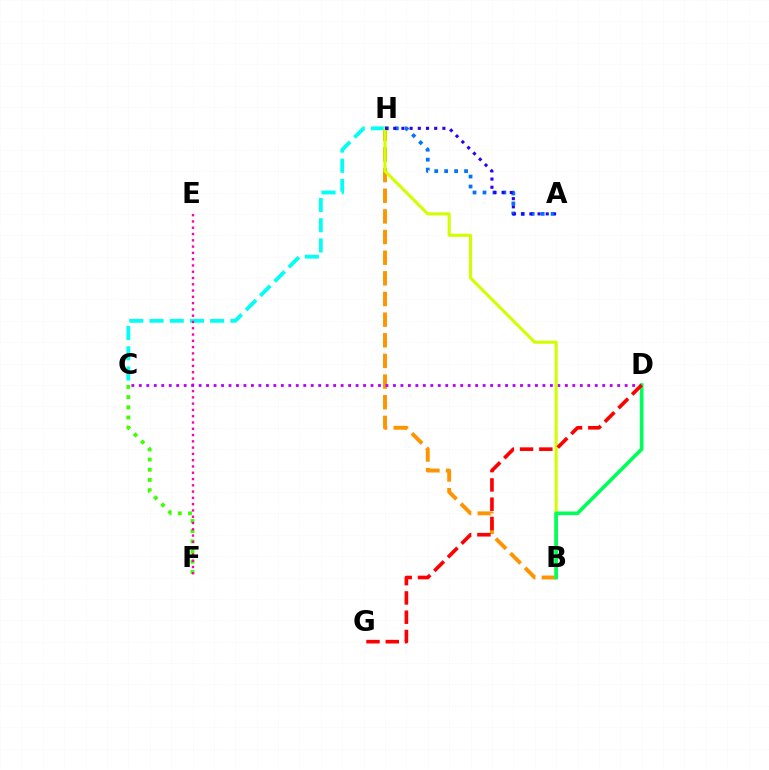{('B', 'H'): [{'color': '#ff9400', 'line_style': 'dashed', 'thickness': 2.8}, {'color': '#d1ff00', 'line_style': 'solid', 'thickness': 2.23}], ('C', 'H'): [{'color': '#00fff6', 'line_style': 'dashed', 'thickness': 2.75}], ('C', 'F'): [{'color': '#3dff00', 'line_style': 'dotted', 'thickness': 2.77}], ('E', 'F'): [{'color': '#ff00ac', 'line_style': 'dotted', 'thickness': 1.71}], ('C', 'D'): [{'color': '#b900ff', 'line_style': 'dotted', 'thickness': 2.03}], ('A', 'H'): [{'color': '#0074ff', 'line_style': 'dotted', 'thickness': 2.7}, {'color': '#2500ff', 'line_style': 'dotted', 'thickness': 2.23}], ('B', 'D'): [{'color': '#00ff5c', 'line_style': 'solid', 'thickness': 2.65}], ('D', 'G'): [{'color': '#ff0000', 'line_style': 'dashed', 'thickness': 2.62}]}